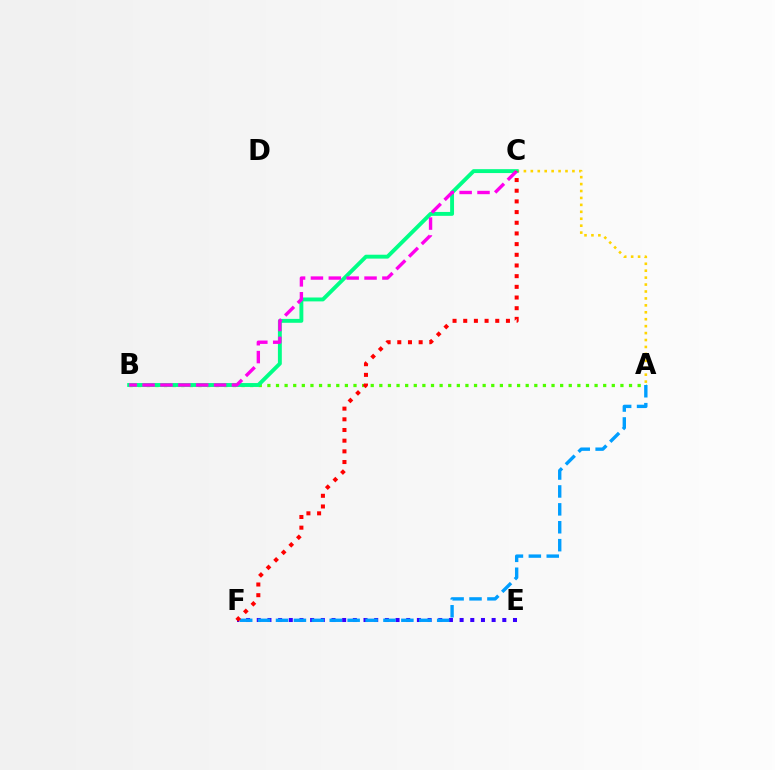{('A', 'C'): [{'color': '#ffd500', 'line_style': 'dotted', 'thickness': 1.88}], ('A', 'B'): [{'color': '#4fff00', 'line_style': 'dotted', 'thickness': 2.34}], ('E', 'F'): [{'color': '#3700ff', 'line_style': 'dotted', 'thickness': 2.9}], ('B', 'C'): [{'color': '#00ff86', 'line_style': 'solid', 'thickness': 2.8}, {'color': '#ff00ed', 'line_style': 'dashed', 'thickness': 2.43}], ('A', 'F'): [{'color': '#009eff', 'line_style': 'dashed', 'thickness': 2.43}], ('C', 'F'): [{'color': '#ff0000', 'line_style': 'dotted', 'thickness': 2.9}]}